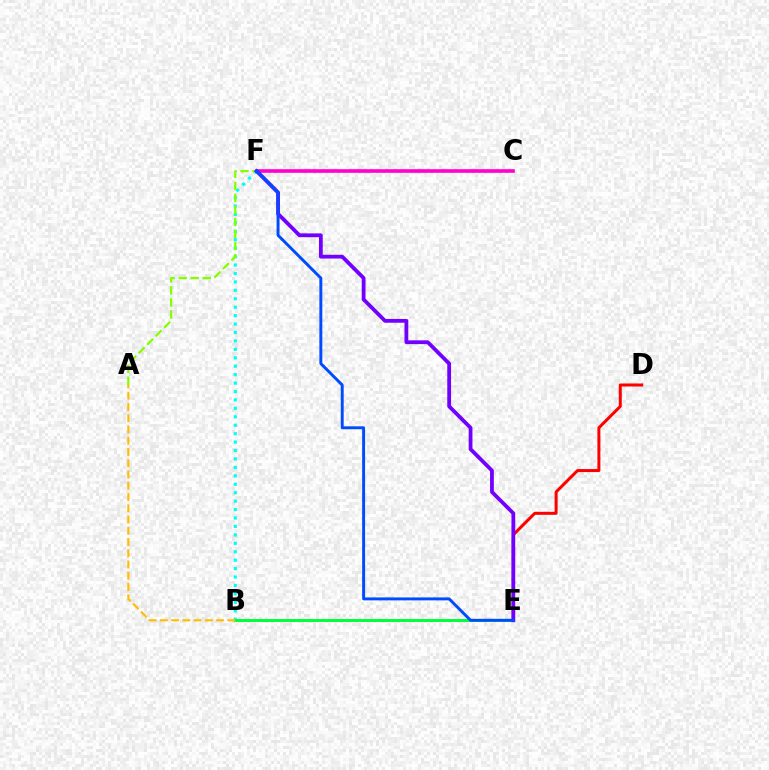{('B', 'F'): [{'color': '#00fff6', 'line_style': 'dotted', 'thickness': 2.29}], ('B', 'E'): [{'color': '#00ff39', 'line_style': 'solid', 'thickness': 2.11}], ('C', 'F'): [{'color': '#ff00cf', 'line_style': 'solid', 'thickness': 2.61}], ('A', 'F'): [{'color': '#84ff00', 'line_style': 'dashed', 'thickness': 1.63}], ('D', 'E'): [{'color': '#ff0000', 'line_style': 'solid', 'thickness': 2.16}], ('E', 'F'): [{'color': '#7200ff', 'line_style': 'solid', 'thickness': 2.73}, {'color': '#004bff', 'line_style': 'solid', 'thickness': 2.12}], ('A', 'B'): [{'color': '#ffbd00', 'line_style': 'dashed', 'thickness': 1.53}]}